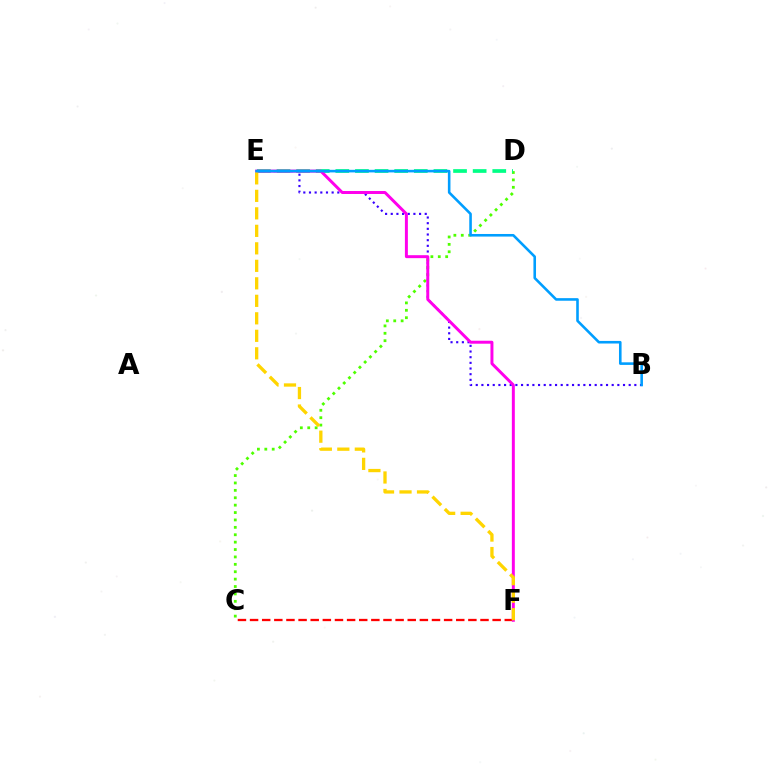{('B', 'E'): [{'color': '#3700ff', 'line_style': 'dotted', 'thickness': 1.54}, {'color': '#009eff', 'line_style': 'solid', 'thickness': 1.87}], ('C', 'D'): [{'color': '#4fff00', 'line_style': 'dotted', 'thickness': 2.01}], ('C', 'F'): [{'color': '#ff0000', 'line_style': 'dashed', 'thickness': 1.65}], ('D', 'E'): [{'color': '#00ff86', 'line_style': 'dashed', 'thickness': 2.67}], ('E', 'F'): [{'color': '#ff00ed', 'line_style': 'solid', 'thickness': 2.14}, {'color': '#ffd500', 'line_style': 'dashed', 'thickness': 2.38}]}